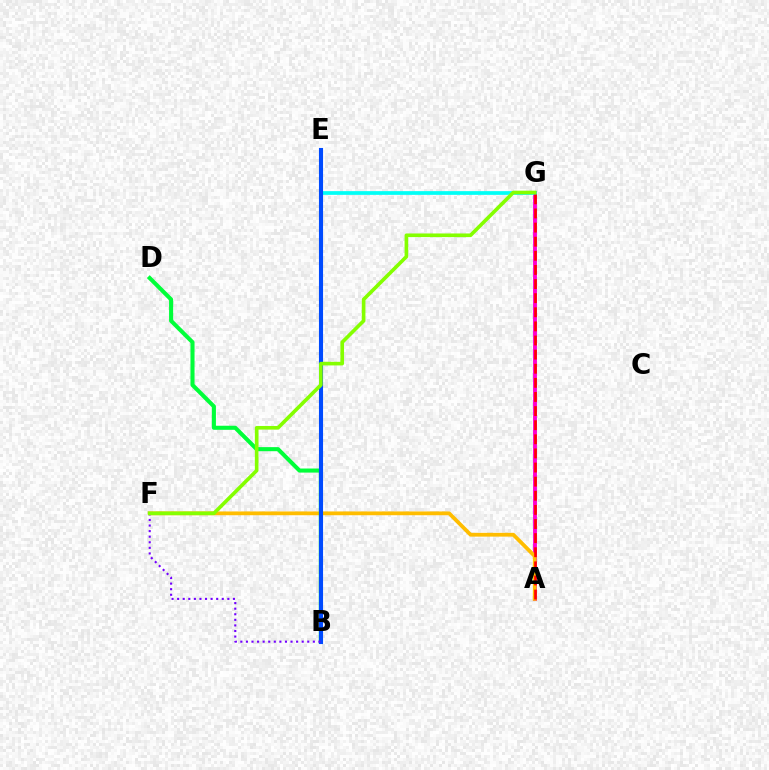{('A', 'G'): [{'color': '#ff00cf', 'line_style': 'solid', 'thickness': 2.79}, {'color': '#ff0000', 'line_style': 'dashed', 'thickness': 1.92}], ('A', 'F'): [{'color': '#ffbd00', 'line_style': 'solid', 'thickness': 2.73}], ('B', 'D'): [{'color': '#00ff39', 'line_style': 'solid', 'thickness': 2.93}], ('E', 'G'): [{'color': '#00fff6', 'line_style': 'solid', 'thickness': 2.67}], ('B', 'E'): [{'color': '#004bff', 'line_style': 'solid', 'thickness': 2.95}], ('B', 'F'): [{'color': '#7200ff', 'line_style': 'dotted', 'thickness': 1.52}], ('F', 'G'): [{'color': '#84ff00', 'line_style': 'solid', 'thickness': 2.61}]}